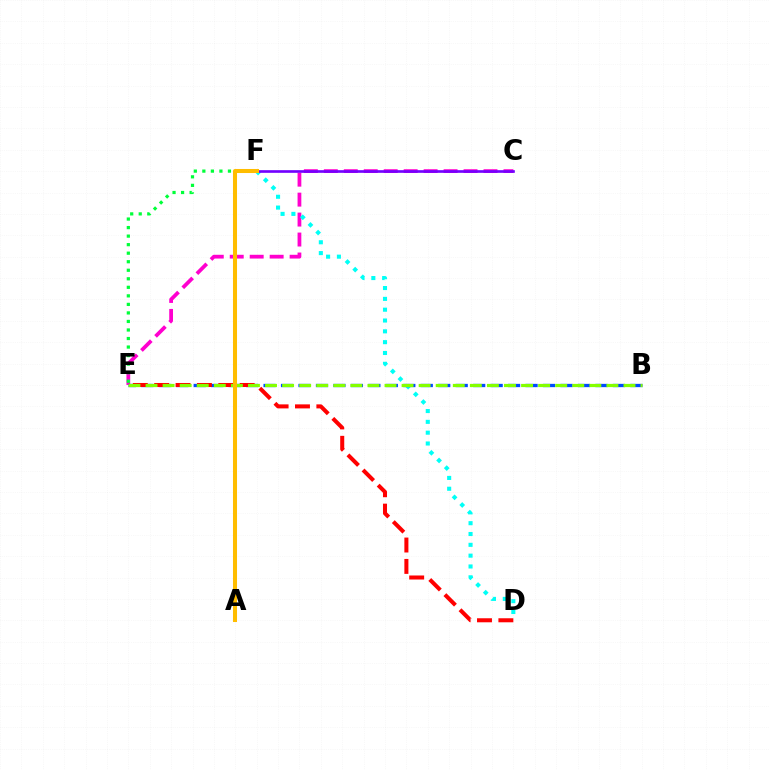{('C', 'E'): [{'color': '#ff00cf', 'line_style': 'dashed', 'thickness': 2.71}], ('D', 'F'): [{'color': '#00fff6', 'line_style': 'dotted', 'thickness': 2.94}], ('B', 'E'): [{'color': '#004bff', 'line_style': 'dashed', 'thickness': 2.37}, {'color': '#84ff00', 'line_style': 'dashed', 'thickness': 2.32}], ('D', 'E'): [{'color': '#ff0000', 'line_style': 'dashed', 'thickness': 2.9}], ('C', 'F'): [{'color': '#7200ff', 'line_style': 'solid', 'thickness': 1.91}], ('E', 'F'): [{'color': '#00ff39', 'line_style': 'dotted', 'thickness': 2.32}], ('A', 'F'): [{'color': '#ffbd00', 'line_style': 'solid', 'thickness': 2.91}]}